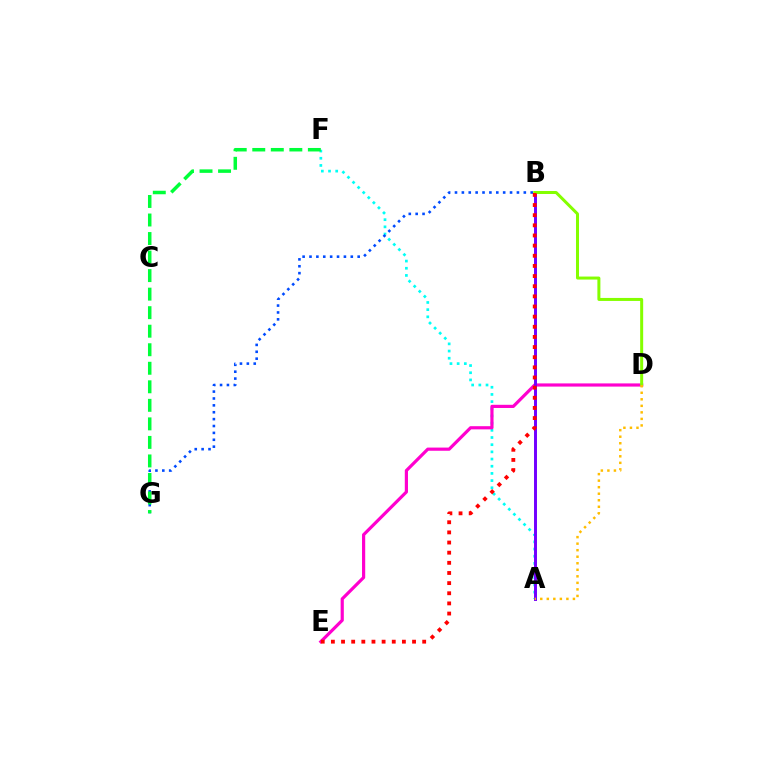{('A', 'F'): [{'color': '#00fff6', 'line_style': 'dotted', 'thickness': 1.95}], ('B', 'G'): [{'color': '#004bff', 'line_style': 'dotted', 'thickness': 1.87}], ('D', 'E'): [{'color': '#ff00cf', 'line_style': 'solid', 'thickness': 2.29}], ('A', 'B'): [{'color': '#7200ff', 'line_style': 'solid', 'thickness': 2.13}], ('B', 'D'): [{'color': '#84ff00', 'line_style': 'solid', 'thickness': 2.16}], ('F', 'G'): [{'color': '#00ff39', 'line_style': 'dashed', 'thickness': 2.52}], ('B', 'E'): [{'color': '#ff0000', 'line_style': 'dotted', 'thickness': 2.76}], ('A', 'D'): [{'color': '#ffbd00', 'line_style': 'dotted', 'thickness': 1.78}]}